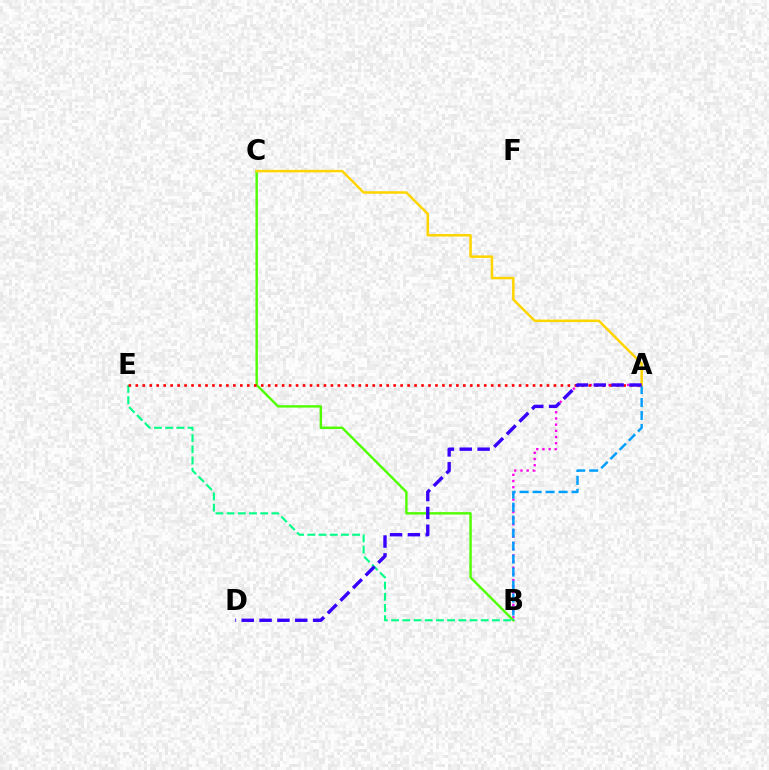{('A', 'B'): [{'color': '#ff00ed', 'line_style': 'dotted', 'thickness': 1.68}, {'color': '#009eff', 'line_style': 'dashed', 'thickness': 1.76}], ('B', 'C'): [{'color': '#4fff00', 'line_style': 'solid', 'thickness': 1.73}], ('B', 'E'): [{'color': '#00ff86', 'line_style': 'dashed', 'thickness': 1.52}], ('A', 'C'): [{'color': '#ffd500', 'line_style': 'solid', 'thickness': 1.8}], ('A', 'E'): [{'color': '#ff0000', 'line_style': 'dotted', 'thickness': 1.89}], ('A', 'D'): [{'color': '#3700ff', 'line_style': 'dashed', 'thickness': 2.42}]}